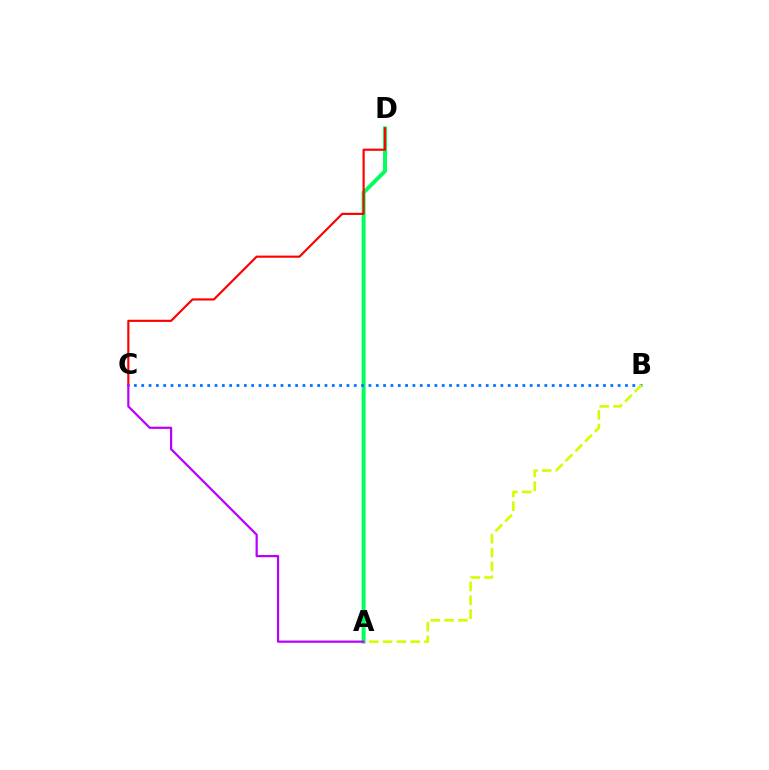{('A', 'D'): [{'color': '#00ff5c', 'line_style': 'solid', 'thickness': 2.83}], ('C', 'D'): [{'color': '#ff0000', 'line_style': 'solid', 'thickness': 1.55}], ('B', 'C'): [{'color': '#0074ff', 'line_style': 'dotted', 'thickness': 1.99}], ('A', 'B'): [{'color': '#d1ff00', 'line_style': 'dashed', 'thickness': 1.88}], ('A', 'C'): [{'color': '#b900ff', 'line_style': 'solid', 'thickness': 1.6}]}